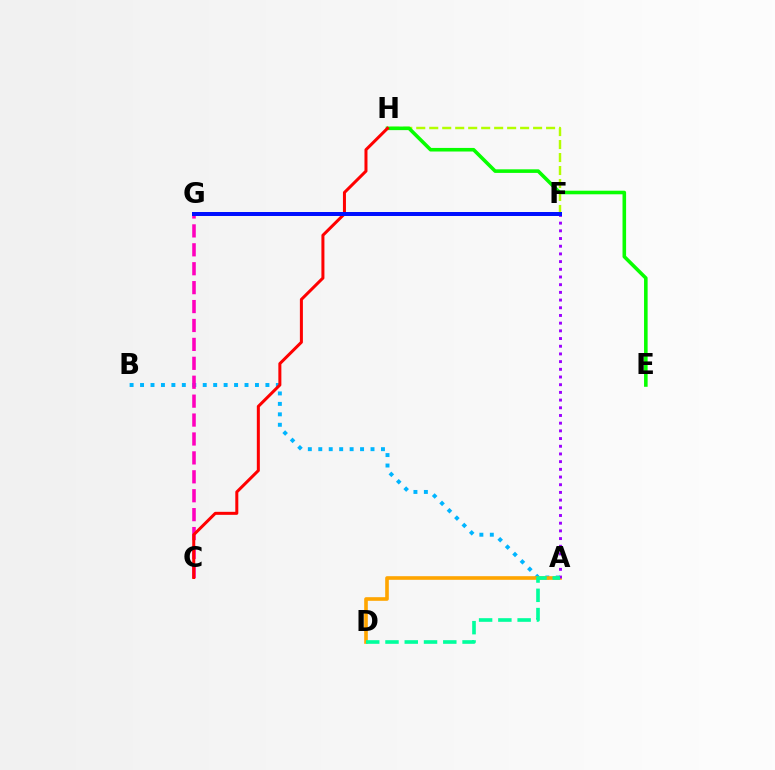{('A', 'B'): [{'color': '#00b5ff', 'line_style': 'dotted', 'thickness': 2.84}], ('A', 'D'): [{'color': '#ffa500', 'line_style': 'solid', 'thickness': 2.61}, {'color': '#00ff9d', 'line_style': 'dashed', 'thickness': 2.62}], ('C', 'G'): [{'color': '#ff00bd', 'line_style': 'dashed', 'thickness': 2.57}], ('F', 'H'): [{'color': '#b3ff00', 'line_style': 'dashed', 'thickness': 1.76}], ('A', 'F'): [{'color': '#9b00ff', 'line_style': 'dotted', 'thickness': 2.09}], ('E', 'H'): [{'color': '#08ff00', 'line_style': 'solid', 'thickness': 2.58}], ('C', 'H'): [{'color': '#ff0000', 'line_style': 'solid', 'thickness': 2.17}], ('F', 'G'): [{'color': '#0010ff', 'line_style': 'solid', 'thickness': 2.87}]}